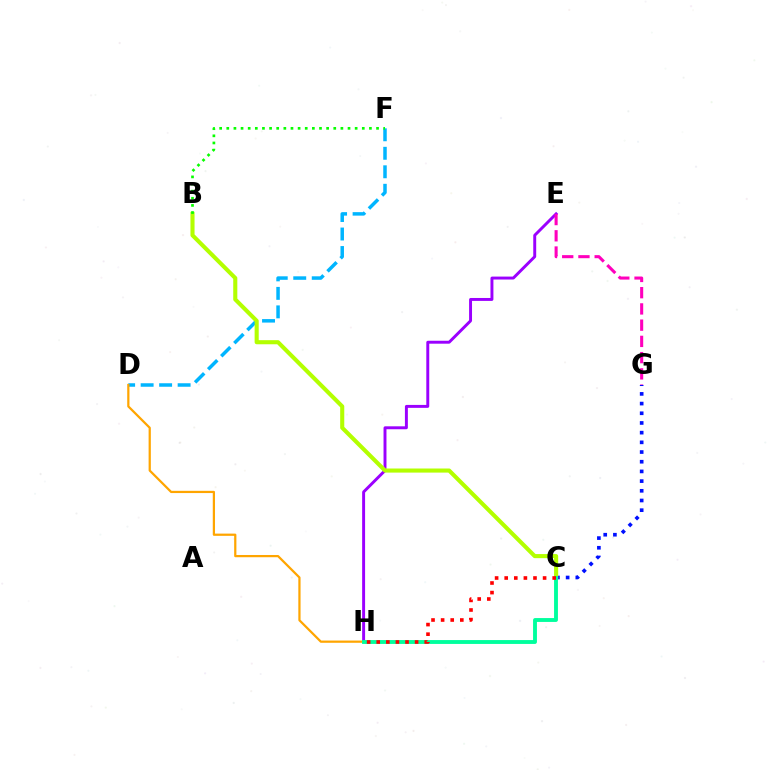{('E', 'H'): [{'color': '#9b00ff', 'line_style': 'solid', 'thickness': 2.12}], ('D', 'F'): [{'color': '#00b5ff', 'line_style': 'dashed', 'thickness': 2.51}], ('C', 'G'): [{'color': '#0010ff', 'line_style': 'dotted', 'thickness': 2.63}], ('E', 'G'): [{'color': '#ff00bd', 'line_style': 'dashed', 'thickness': 2.21}], ('B', 'C'): [{'color': '#b3ff00', 'line_style': 'solid', 'thickness': 2.95}], ('D', 'H'): [{'color': '#ffa500', 'line_style': 'solid', 'thickness': 1.61}], ('C', 'H'): [{'color': '#00ff9d', 'line_style': 'solid', 'thickness': 2.78}, {'color': '#ff0000', 'line_style': 'dotted', 'thickness': 2.61}], ('B', 'F'): [{'color': '#08ff00', 'line_style': 'dotted', 'thickness': 1.94}]}